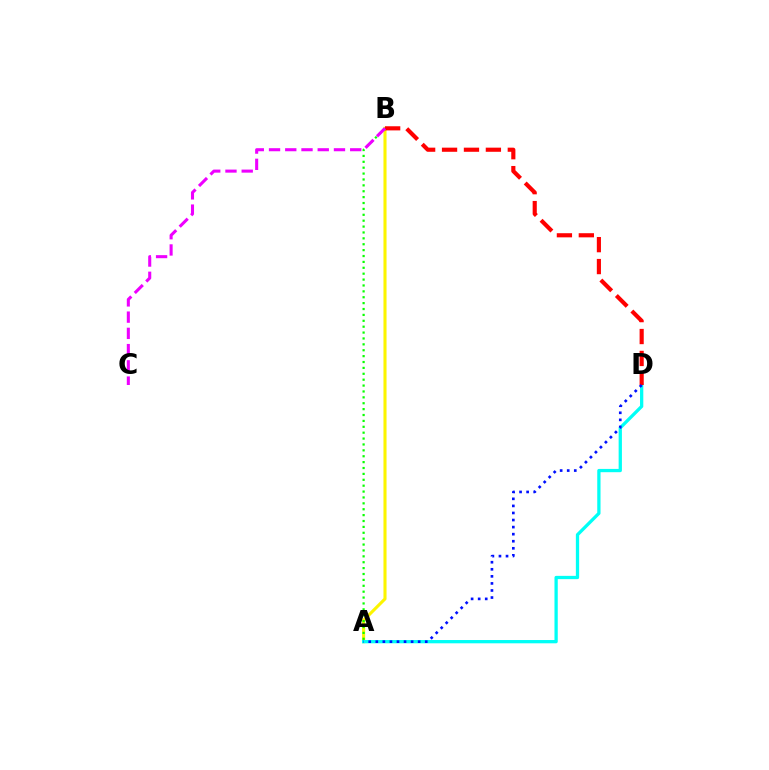{('A', 'B'): [{'color': '#fcf500', 'line_style': 'solid', 'thickness': 2.22}, {'color': '#08ff00', 'line_style': 'dotted', 'thickness': 1.6}], ('A', 'D'): [{'color': '#00fff6', 'line_style': 'solid', 'thickness': 2.36}, {'color': '#0010ff', 'line_style': 'dotted', 'thickness': 1.92}], ('B', 'D'): [{'color': '#ff0000', 'line_style': 'dashed', 'thickness': 2.98}], ('B', 'C'): [{'color': '#ee00ff', 'line_style': 'dashed', 'thickness': 2.21}]}